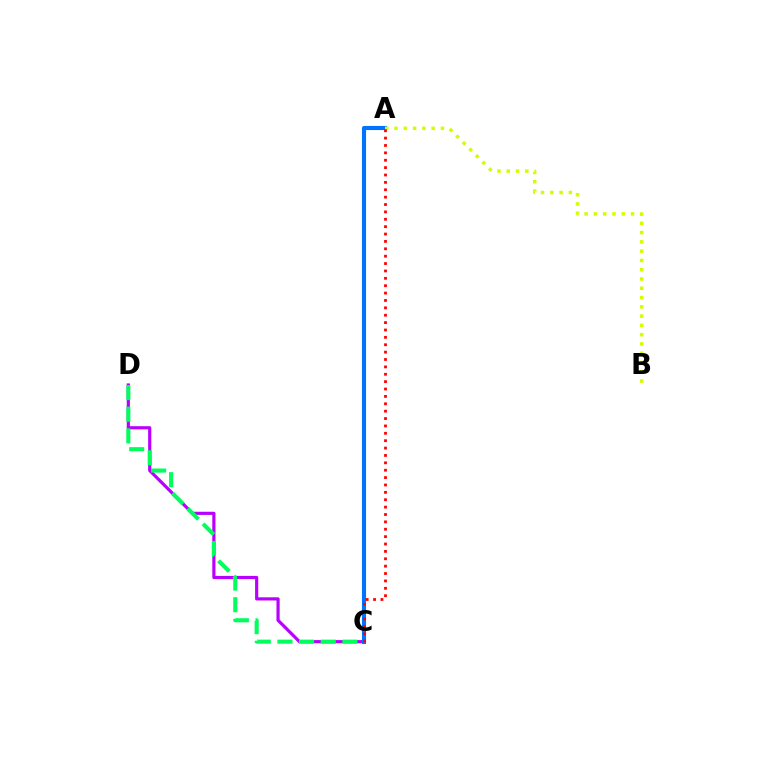{('C', 'D'): [{'color': '#b900ff', 'line_style': 'solid', 'thickness': 2.29}, {'color': '#00ff5c', 'line_style': 'dashed', 'thickness': 2.94}], ('A', 'C'): [{'color': '#0074ff', 'line_style': 'solid', 'thickness': 2.95}, {'color': '#ff0000', 'line_style': 'dotted', 'thickness': 2.01}], ('A', 'B'): [{'color': '#d1ff00', 'line_style': 'dotted', 'thickness': 2.52}]}